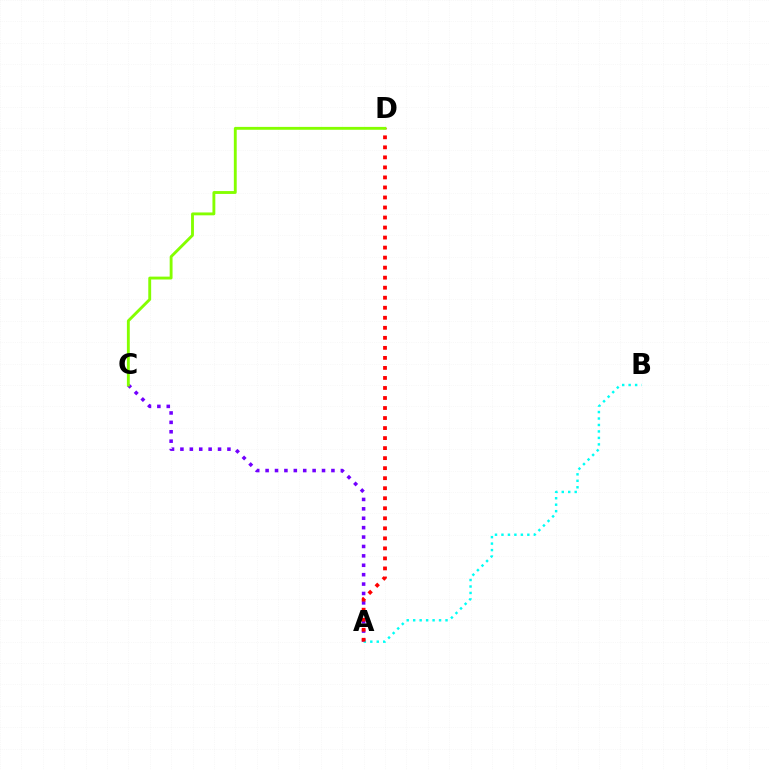{('A', 'C'): [{'color': '#7200ff', 'line_style': 'dotted', 'thickness': 2.56}], ('A', 'B'): [{'color': '#00fff6', 'line_style': 'dotted', 'thickness': 1.76}], ('A', 'D'): [{'color': '#ff0000', 'line_style': 'dotted', 'thickness': 2.72}], ('C', 'D'): [{'color': '#84ff00', 'line_style': 'solid', 'thickness': 2.07}]}